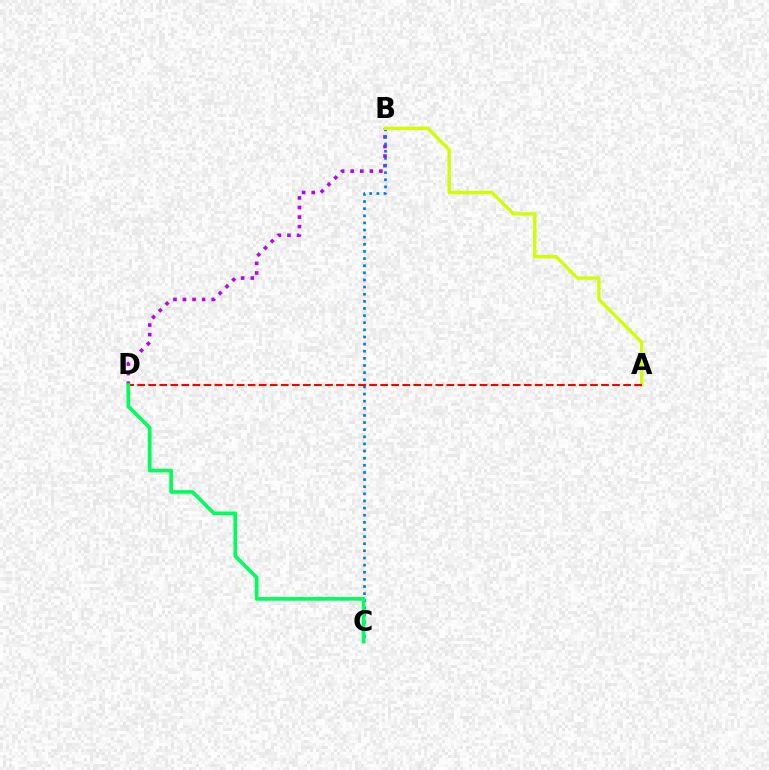{('B', 'D'): [{'color': '#b900ff', 'line_style': 'dotted', 'thickness': 2.6}], ('B', 'C'): [{'color': '#0074ff', 'line_style': 'dotted', 'thickness': 1.94}], ('A', 'B'): [{'color': '#d1ff00', 'line_style': 'solid', 'thickness': 2.41}], ('A', 'D'): [{'color': '#ff0000', 'line_style': 'dashed', 'thickness': 1.5}], ('C', 'D'): [{'color': '#00ff5c', 'line_style': 'solid', 'thickness': 2.65}]}